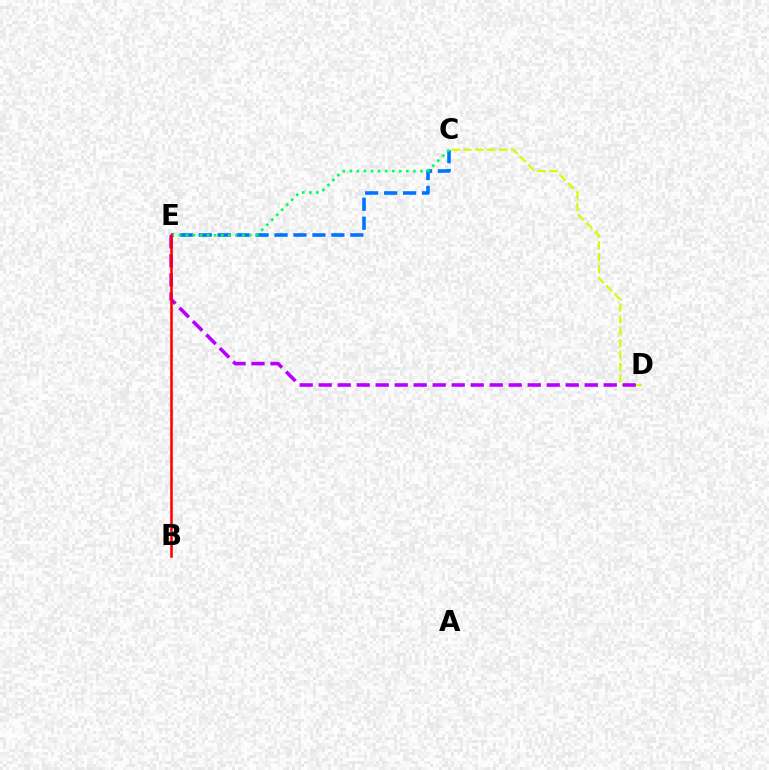{('C', 'E'): [{'color': '#0074ff', 'line_style': 'dashed', 'thickness': 2.57}, {'color': '#00ff5c', 'line_style': 'dotted', 'thickness': 1.92}], ('C', 'D'): [{'color': '#d1ff00', 'line_style': 'dashed', 'thickness': 1.61}], ('D', 'E'): [{'color': '#b900ff', 'line_style': 'dashed', 'thickness': 2.58}], ('B', 'E'): [{'color': '#ff0000', 'line_style': 'solid', 'thickness': 1.84}]}